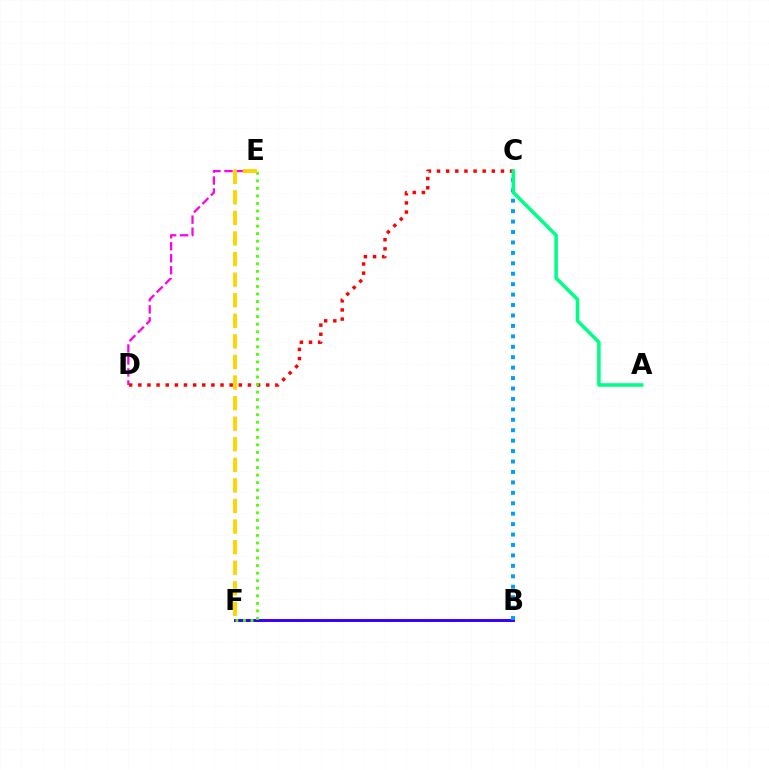{('B', 'F'): [{'color': '#3700ff', 'line_style': 'solid', 'thickness': 2.13}], ('C', 'D'): [{'color': '#ff0000', 'line_style': 'dotted', 'thickness': 2.48}], ('B', 'C'): [{'color': '#009eff', 'line_style': 'dotted', 'thickness': 2.83}], ('A', 'C'): [{'color': '#00ff86', 'line_style': 'solid', 'thickness': 2.55}], ('D', 'E'): [{'color': '#ff00ed', 'line_style': 'dashed', 'thickness': 1.63}], ('E', 'F'): [{'color': '#4fff00', 'line_style': 'dotted', 'thickness': 2.05}, {'color': '#ffd500', 'line_style': 'dashed', 'thickness': 2.8}]}